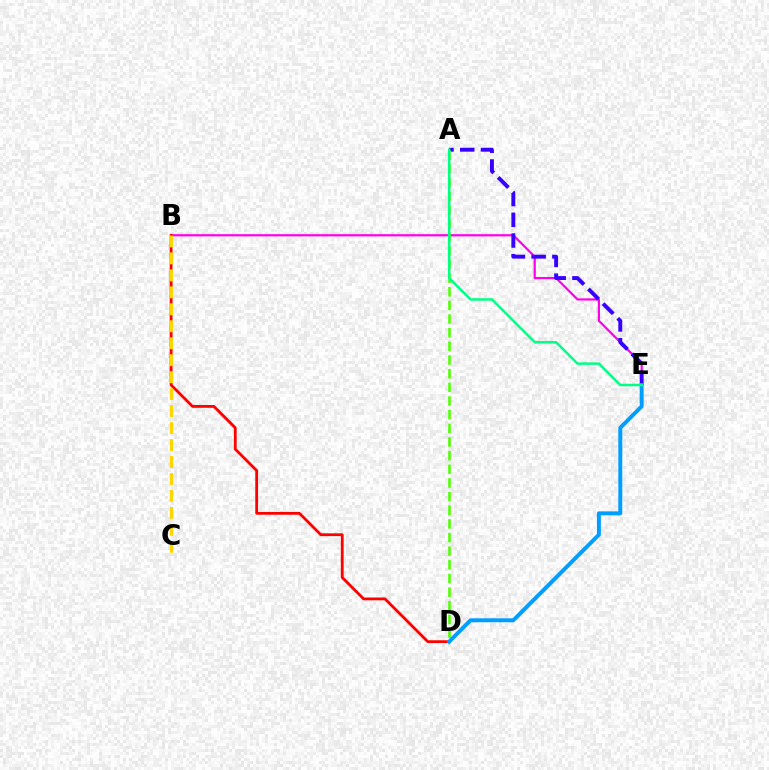{('B', 'E'): [{'color': '#ff00ed', 'line_style': 'solid', 'thickness': 1.59}], ('A', 'E'): [{'color': '#3700ff', 'line_style': 'dashed', 'thickness': 2.82}, {'color': '#00ff86', 'line_style': 'solid', 'thickness': 1.79}], ('A', 'D'): [{'color': '#4fff00', 'line_style': 'dashed', 'thickness': 1.85}], ('B', 'D'): [{'color': '#ff0000', 'line_style': 'solid', 'thickness': 2.02}], ('B', 'C'): [{'color': '#ffd500', 'line_style': 'dashed', 'thickness': 2.31}], ('D', 'E'): [{'color': '#009eff', 'line_style': 'solid', 'thickness': 2.85}]}